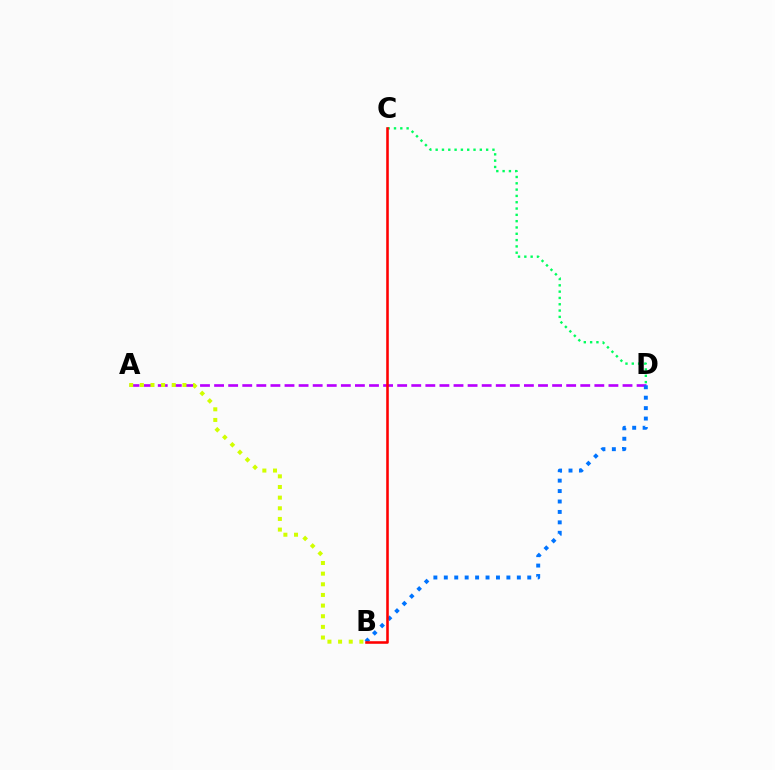{('C', 'D'): [{'color': '#00ff5c', 'line_style': 'dotted', 'thickness': 1.71}], ('A', 'D'): [{'color': '#b900ff', 'line_style': 'dashed', 'thickness': 1.91}], ('B', 'D'): [{'color': '#0074ff', 'line_style': 'dotted', 'thickness': 2.83}], ('A', 'B'): [{'color': '#d1ff00', 'line_style': 'dotted', 'thickness': 2.89}], ('B', 'C'): [{'color': '#ff0000', 'line_style': 'solid', 'thickness': 1.85}]}